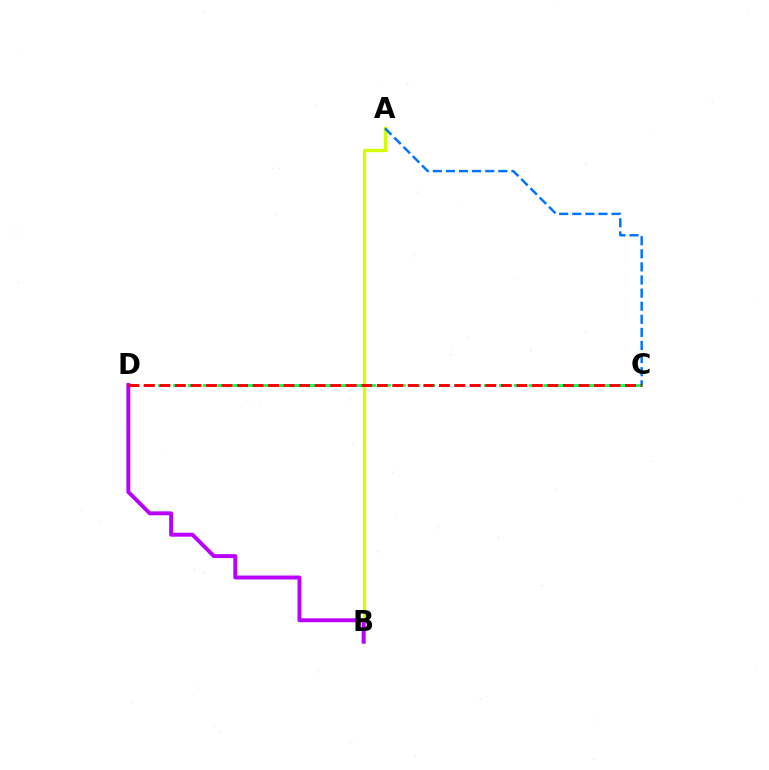{('C', 'D'): [{'color': '#00ff5c', 'line_style': 'dashed', 'thickness': 2.01}, {'color': '#ff0000', 'line_style': 'dashed', 'thickness': 2.11}], ('A', 'B'): [{'color': '#d1ff00', 'line_style': 'solid', 'thickness': 2.41}], ('A', 'C'): [{'color': '#0074ff', 'line_style': 'dashed', 'thickness': 1.78}], ('B', 'D'): [{'color': '#b900ff', 'line_style': 'solid', 'thickness': 2.82}]}